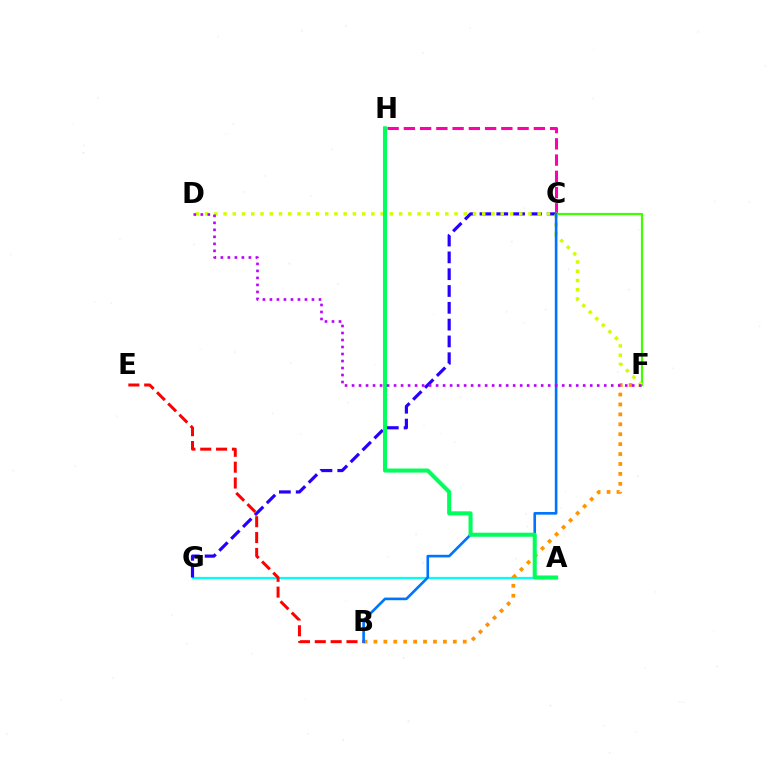{('A', 'G'): [{'color': '#00fff6', 'line_style': 'solid', 'thickness': 1.61}], ('C', 'F'): [{'color': '#3dff00', 'line_style': 'solid', 'thickness': 1.59}], ('C', 'G'): [{'color': '#2500ff', 'line_style': 'dashed', 'thickness': 2.28}], ('B', 'F'): [{'color': '#ff9400', 'line_style': 'dotted', 'thickness': 2.7}], ('C', 'H'): [{'color': '#ff00ac', 'line_style': 'dashed', 'thickness': 2.21}], ('B', 'E'): [{'color': '#ff0000', 'line_style': 'dashed', 'thickness': 2.15}], ('D', 'F'): [{'color': '#d1ff00', 'line_style': 'dotted', 'thickness': 2.51}, {'color': '#b900ff', 'line_style': 'dotted', 'thickness': 1.9}], ('B', 'C'): [{'color': '#0074ff', 'line_style': 'solid', 'thickness': 1.9}], ('A', 'H'): [{'color': '#00ff5c', 'line_style': 'solid', 'thickness': 2.92}]}